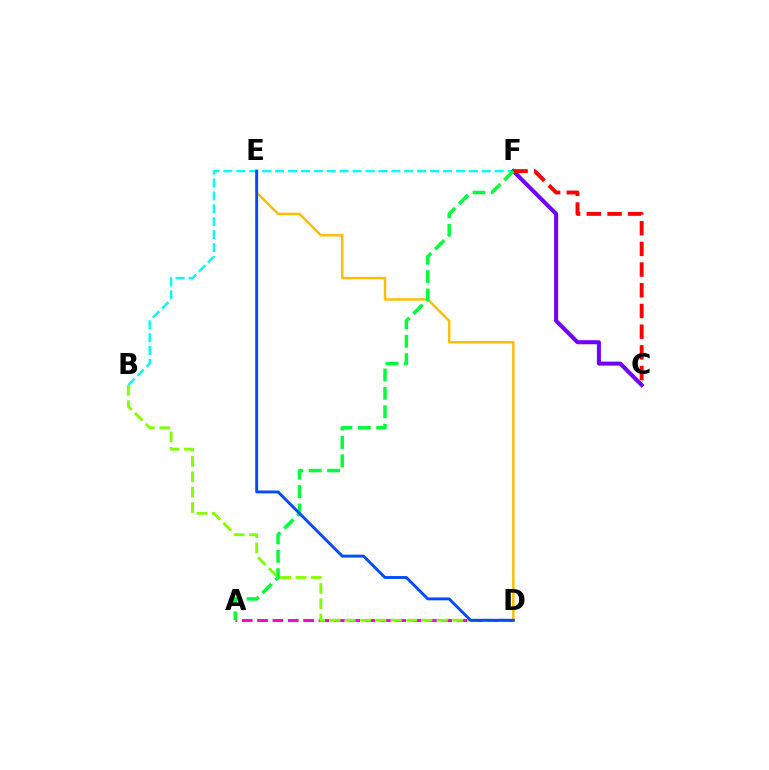{('B', 'F'): [{'color': '#00fff6', 'line_style': 'dashed', 'thickness': 1.76}], ('A', 'D'): [{'color': '#ff00cf', 'line_style': 'dashed', 'thickness': 2.09}], ('C', 'F'): [{'color': '#7200ff', 'line_style': 'solid', 'thickness': 2.9}, {'color': '#ff0000', 'line_style': 'dashed', 'thickness': 2.81}], ('D', 'E'): [{'color': '#ffbd00', 'line_style': 'solid', 'thickness': 1.77}, {'color': '#004bff', 'line_style': 'solid', 'thickness': 2.08}], ('B', 'D'): [{'color': '#84ff00', 'line_style': 'dashed', 'thickness': 2.08}], ('A', 'F'): [{'color': '#00ff39', 'line_style': 'dashed', 'thickness': 2.5}]}